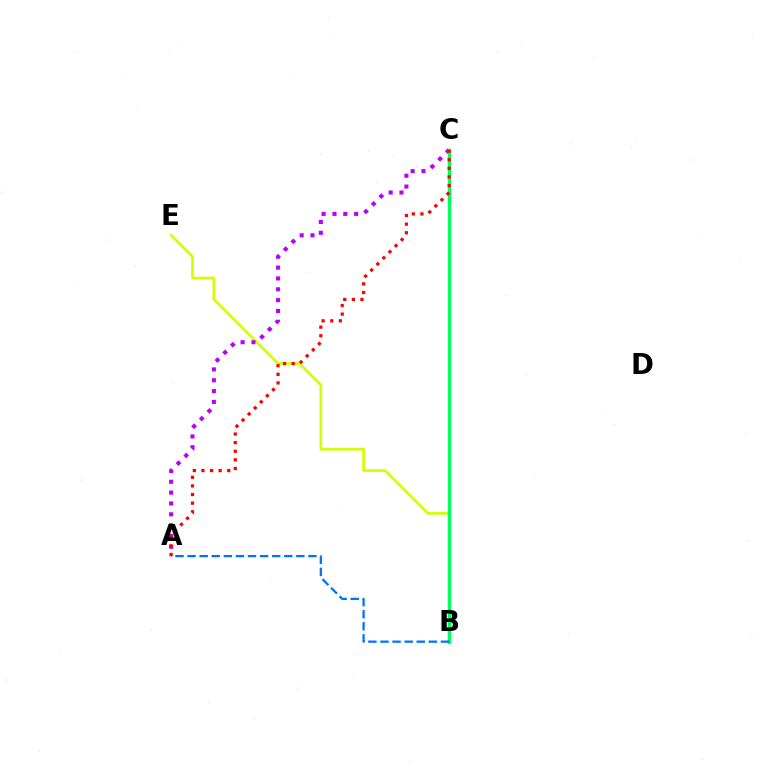{('B', 'E'): [{'color': '#d1ff00', 'line_style': 'solid', 'thickness': 1.95}], ('A', 'C'): [{'color': '#b900ff', 'line_style': 'dotted', 'thickness': 2.95}, {'color': '#ff0000', 'line_style': 'dotted', 'thickness': 2.34}], ('B', 'C'): [{'color': '#00ff5c', 'line_style': 'solid', 'thickness': 2.46}], ('A', 'B'): [{'color': '#0074ff', 'line_style': 'dashed', 'thickness': 1.64}]}